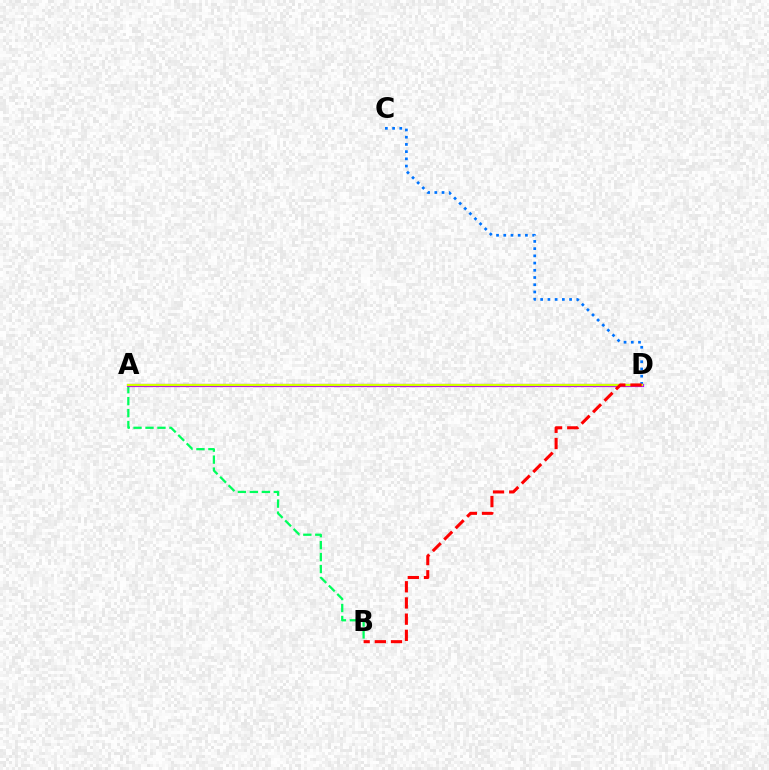{('A', 'B'): [{'color': '#00ff5c', 'line_style': 'dashed', 'thickness': 1.62}], ('C', 'D'): [{'color': '#0074ff', 'line_style': 'dotted', 'thickness': 1.96}], ('A', 'D'): [{'color': '#b900ff', 'line_style': 'solid', 'thickness': 2.31}, {'color': '#d1ff00', 'line_style': 'solid', 'thickness': 1.63}], ('B', 'D'): [{'color': '#ff0000', 'line_style': 'dashed', 'thickness': 2.2}]}